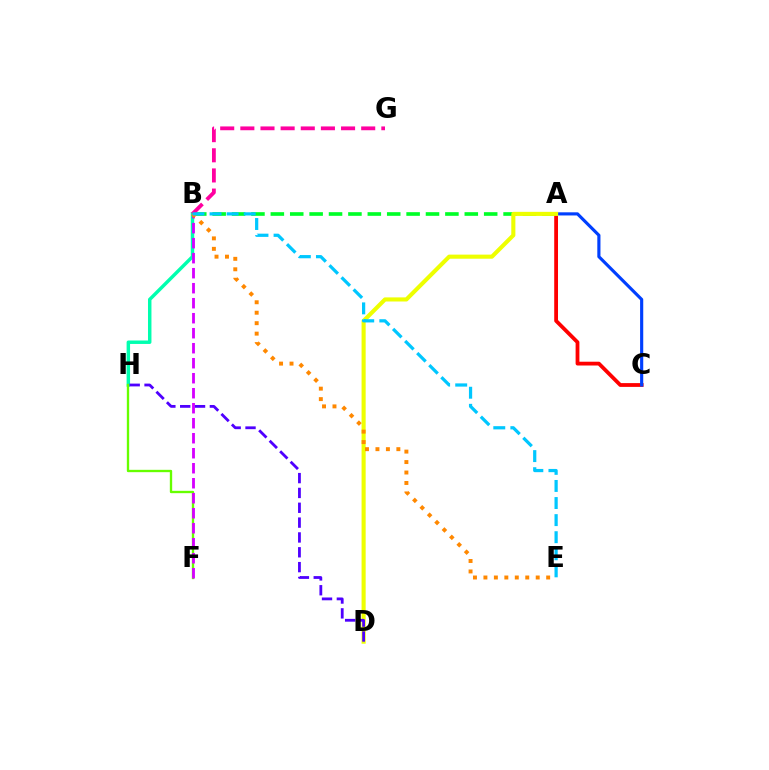{('A', 'C'): [{'color': '#ff0000', 'line_style': 'solid', 'thickness': 2.73}, {'color': '#003fff', 'line_style': 'solid', 'thickness': 2.26}], ('A', 'B'): [{'color': '#00ff27', 'line_style': 'dashed', 'thickness': 2.63}], ('B', 'H'): [{'color': '#00ffaf', 'line_style': 'solid', 'thickness': 2.49}], ('A', 'D'): [{'color': '#eeff00', 'line_style': 'solid', 'thickness': 2.95}], ('F', 'H'): [{'color': '#66ff00', 'line_style': 'solid', 'thickness': 1.69}], ('B', 'G'): [{'color': '#ff00a0', 'line_style': 'dashed', 'thickness': 2.74}], ('B', 'F'): [{'color': '#d600ff', 'line_style': 'dashed', 'thickness': 2.04}], ('D', 'H'): [{'color': '#4f00ff', 'line_style': 'dashed', 'thickness': 2.02}], ('B', 'E'): [{'color': '#ff8800', 'line_style': 'dotted', 'thickness': 2.84}, {'color': '#00c7ff', 'line_style': 'dashed', 'thickness': 2.32}]}